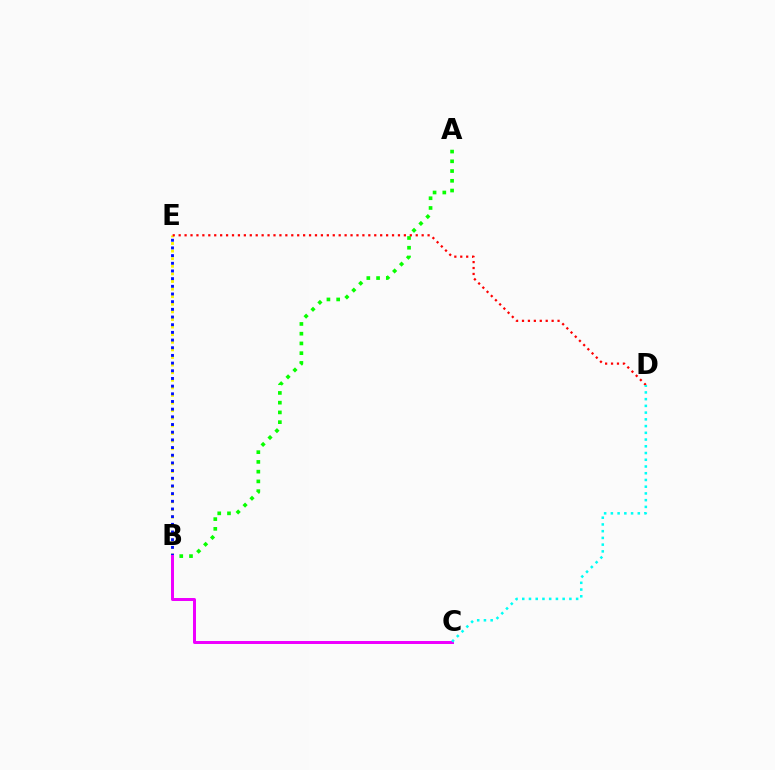{('A', 'B'): [{'color': '#08ff00', 'line_style': 'dotted', 'thickness': 2.65}], ('B', 'E'): [{'color': '#fcf500', 'line_style': 'dotted', 'thickness': 2.06}, {'color': '#0010ff', 'line_style': 'dotted', 'thickness': 2.09}], ('D', 'E'): [{'color': '#ff0000', 'line_style': 'dotted', 'thickness': 1.61}], ('B', 'C'): [{'color': '#ee00ff', 'line_style': 'solid', 'thickness': 2.15}], ('C', 'D'): [{'color': '#00fff6', 'line_style': 'dotted', 'thickness': 1.83}]}